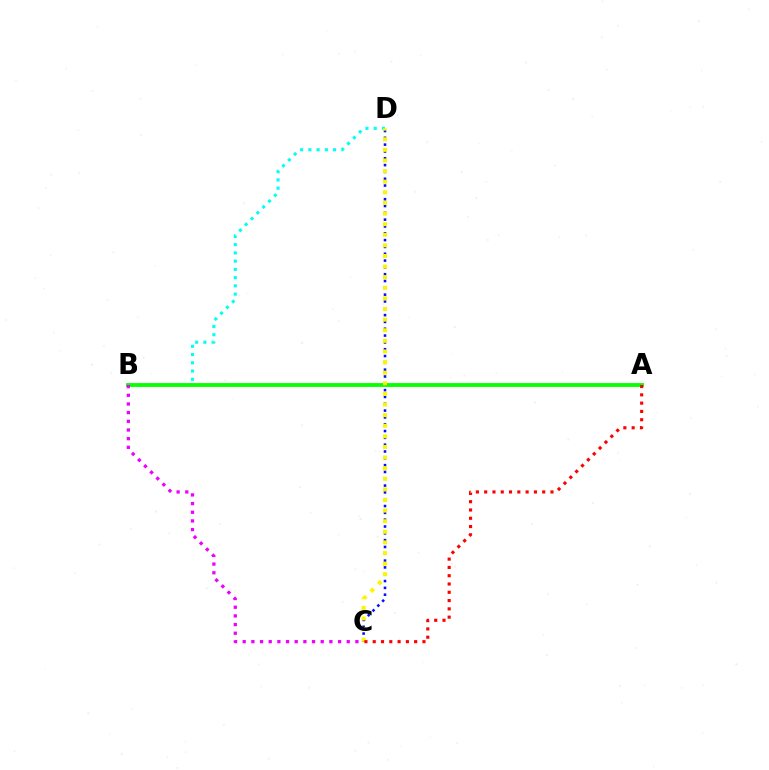{('B', 'D'): [{'color': '#00fff6', 'line_style': 'dotted', 'thickness': 2.24}], ('C', 'D'): [{'color': '#0010ff', 'line_style': 'dotted', 'thickness': 1.85}, {'color': '#fcf500', 'line_style': 'dotted', 'thickness': 2.88}], ('A', 'B'): [{'color': '#08ff00', 'line_style': 'solid', 'thickness': 2.76}], ('B', 'C'): [{'color': '#ee00ff', 'line_style': 'dotted', 'thickness': 2.36}], ('A', 'C'): [{'color': '#ff0000', 'line_style': 'dotted', 'thickness': 2.25}]}